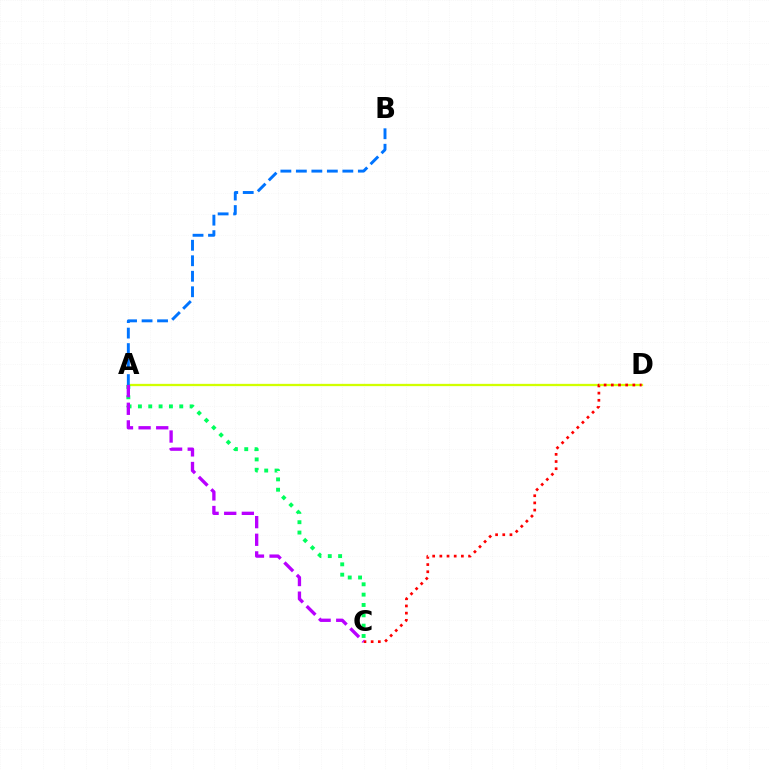{('A', 'D'): [{'color': '#d1ff00', 'line_style': 'solid', 'thickness': 1.65}], ('A', 'C'): [{'color': '#00ff5c', 'line_style': 'dotted', 'thickness': 2.81}, {'color': '#b900ff', 'line_style': 'dashed', 'thickness': 2.39}], ('C', 'D'): [{'color': '#ff0000', 'line_style': 'dotted', 'thickness': 1.95}], ('A', 'B'): [{'color': '#0074ff', 'line_style': 'dashed', 'thickness': 2.11}]}